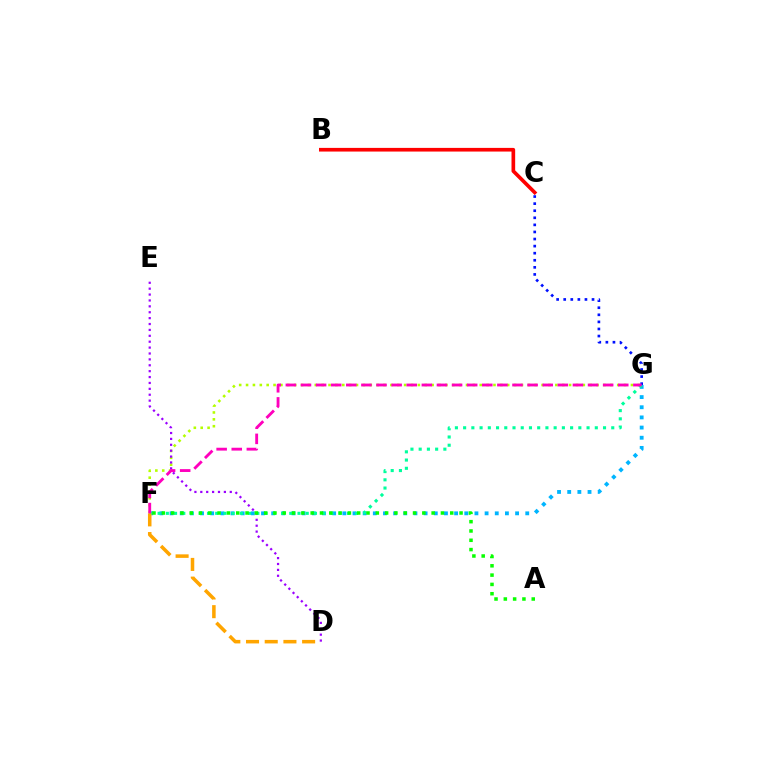{('F', 'G'): [{'color': '#b3ff00', 'line_style': 'dotted', 'thickness': 1.87}, {'color': '#00b5ff', 'line_style': 'dotted', 'thickness': 2.76}, {'color': '#00ff9d', 'line_style': 'dotted', 'thickness': 2.24}, {'color': '#ff00bd', 'line_style': 'dashed', 'thickness': 2.05}], ('B', 'C'): [{'color': '#ff0000', 'line_style': 'solid', 'thickness': 2.64}], ('C', 'G'): [{'color': '#0010ff', 'line_style': 'dotted', 'thickness': 1.92}], ('D', 'E'): [{'color': '#9b00ff', 'line_style': 'dotted', 'thickness': 1.6}], ('A', 'F'): [{'color': '#08ff00', 'line_style': 'dotted', 'thickness': 2.53}], ('D', 'F'): [{'color': '#ffa500', 'line_style': 'dashed', 'thickness': 2.54}]}